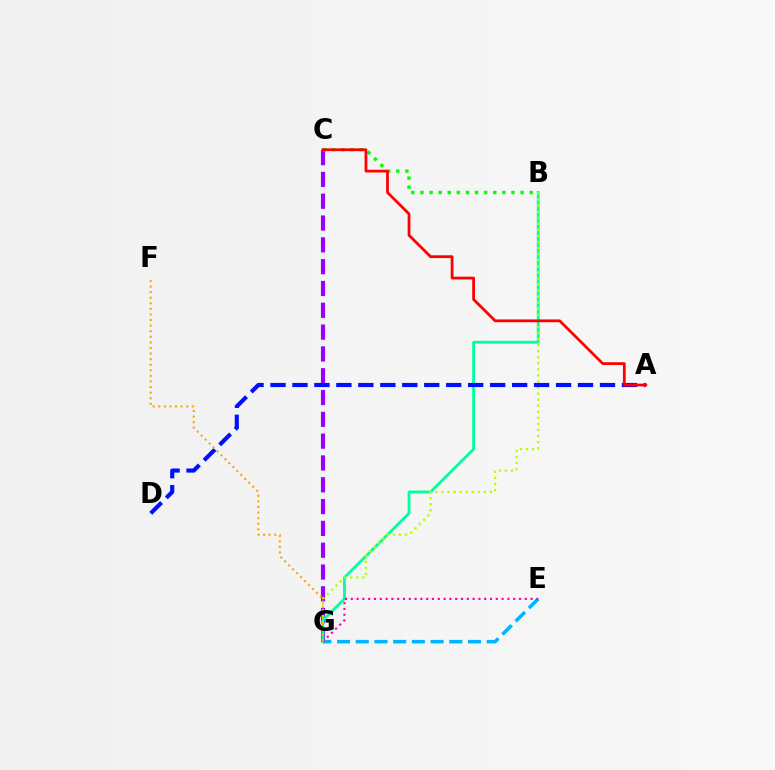{('C', 'G'): [{'color': '#9b00ff', 'line_style': 'dashed', 'thickness': 2.96}], ('B', 'G'): [{'color': '#00ff9d', 'line_style': 'solid', 'thickness': 2.03}, {'color': '#b3ff00', 'line_style': 'dotted', 'thickness': 1.65}], ('E', 'G'): [{'color': '#00b5ff', 'line_style': 'dashed', 'thickness': 2.54}, {'color': '#ff00bd', 'line_style': 'dotted', 'thickness': 1.58}], ('B', 'C'): [{'color': '#08ff00', 'line_style': 'dotted', 'thickness': 2.47}], ('A', 'D'): [{'color': '#0010ff', 'line_style': 'dashed', 'thickness': 2.98}], ('F', 'G'): [{'color': '#ffa500', 'line_style': 'dotted', 'thickness': 1.52}], ('A', 'C'): [{'color': '#ff0000', 'line_style': 'solid', 'thickness': 2.0}]}